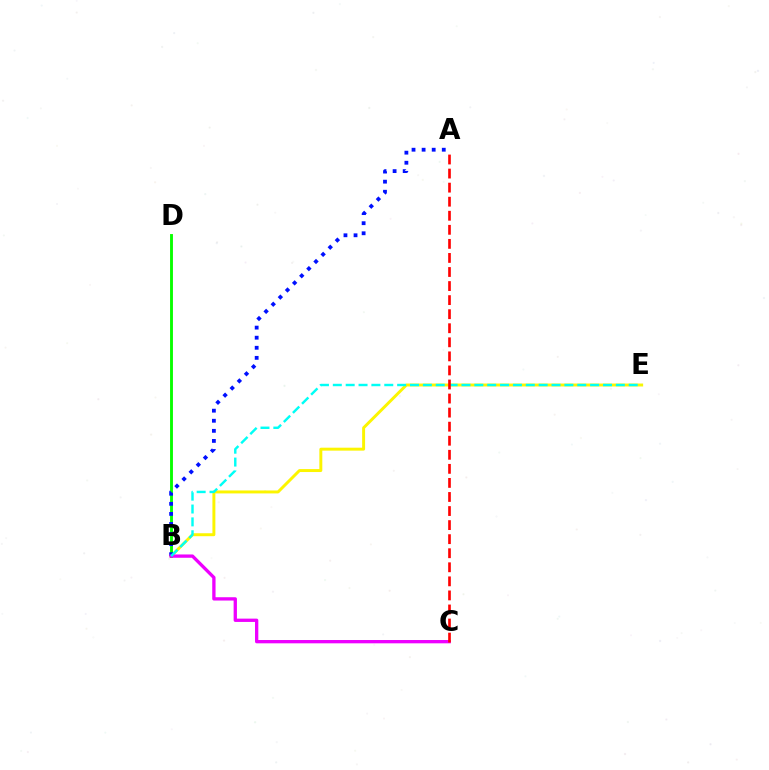{('B', 'E'): [{'color': '#fcf500', 'line_style': 'solid', 'thickness': 2.12}, {'color': '#00fff6', 'line_style': 'dashed', 'thickness': 1.75}], ('B', 'D'): [{'color': '#08ff00', 'line_style': 'solid', 'thickness': 2.08}], ('A', 'B'): [{'color': '#0010ff', 'line_style': 'dotted', 'thickness': 2.74}], ('B', 'C'): [{'color': '#ee00ff', 'line_style': 'solid', 'thickness': 2.38}], ('A', 'C'): [{'color': '#ff0000', 'line_style': 'dashed', 'thickness': 1.91}]}